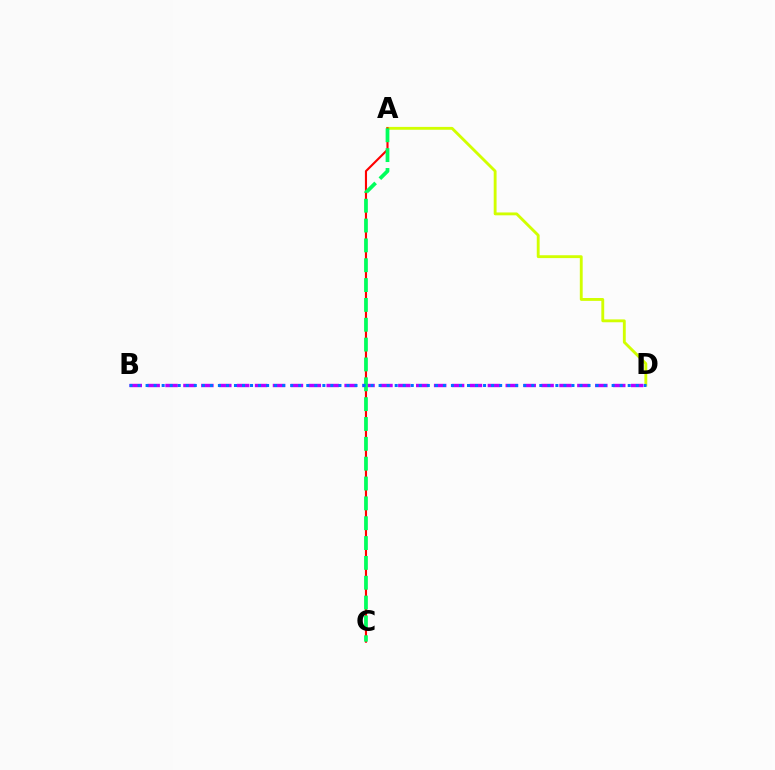{('A', 'D'): [{'color': '#d1ff00', 'line_style': 'solid', 'thickness': 2.06}], ('A', 'C'): [{'color': '#ff0000', 'line_style': 'solid', 'thickness': 1.53}, {'color': '#00ff5c', 'line_style': 'dashed', 'thickness': 2.7}], ('B', 'D'): [{'color': '#b900ff', 'line_style': 'dashed', 'thickness': 2.43}, {'color': '#0074ff', 'line_style': 'dotted', 'thickness': 2.18}]}